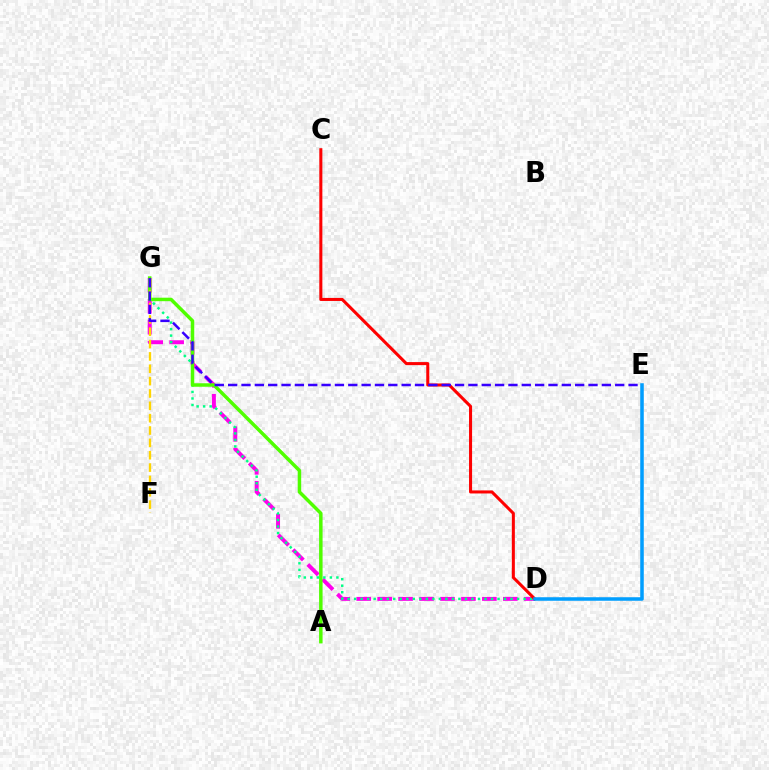{('D', 'G'): [{'color': '#ff00ed', 'line_style': 'dashed', 'thickness': 2.85}, {'color': '#00ff86', 'line_style': 'dotted', 'thickness': 1.77}], ('A', 'G'): [{'color': '#4fff00', 'line_style': 'solid', 'thickness': 2.51}], ('C', 'D'): [{'color': '#ff0000', 'line_style': 'solid', 'thickness': 2.19}], ('D', 'E'): [{'color': '#009eff', 'line_style': 'solid', 'thickness': 2.54}], ('F', 'G'): [{'color': '#ffd500', 'line_style': 'dashed', 'thickness': 1.68}], ('E', 'G'): [{'color': '#3700ff', 'line_style': 'dashed', 'thickness': 1.81}]}